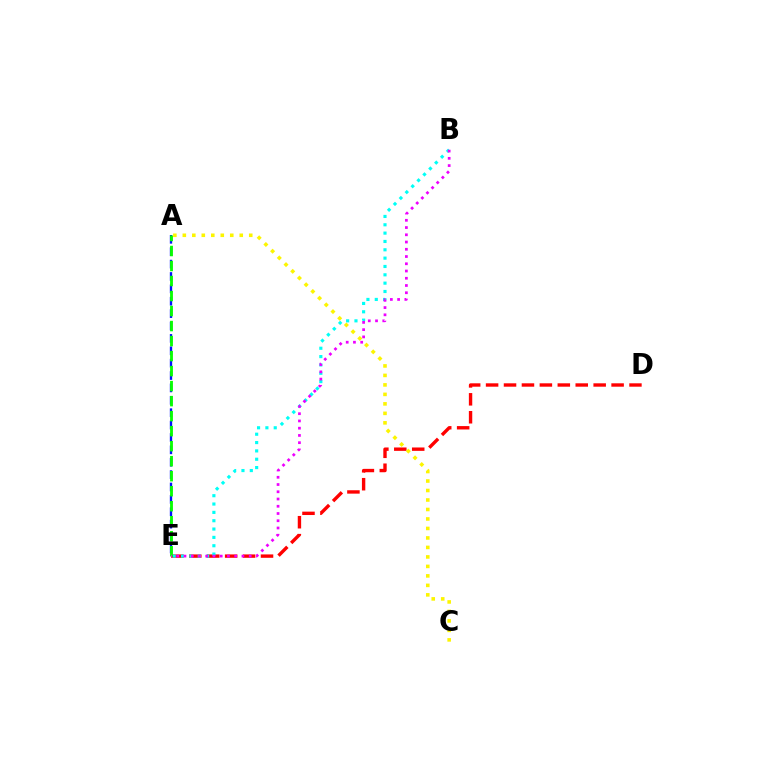{('D', 'E'): [{'color': '#ff0000', 'line_style': 'dashed', 'thickness': 2.44}], ('A', 'C'): [{'color': '#fcf500', 'line_style': 'dotted', 'thickness': 2.58}], ('A', 'E'): [{'color': '#0010ff', 'line_style': 'dashed', 'thickness': 1.68}, {'color': '#08ff00', 'line_style': 'dashed', 'thickness': 2.04}], ('B', 'E'): [{'color': '#00fff6', 'line_style': 'dotted', 'thickness': 2.27}, {'color': '#ee00ff', 'line_style': 'dotted', 'thickness': 1.97}]}